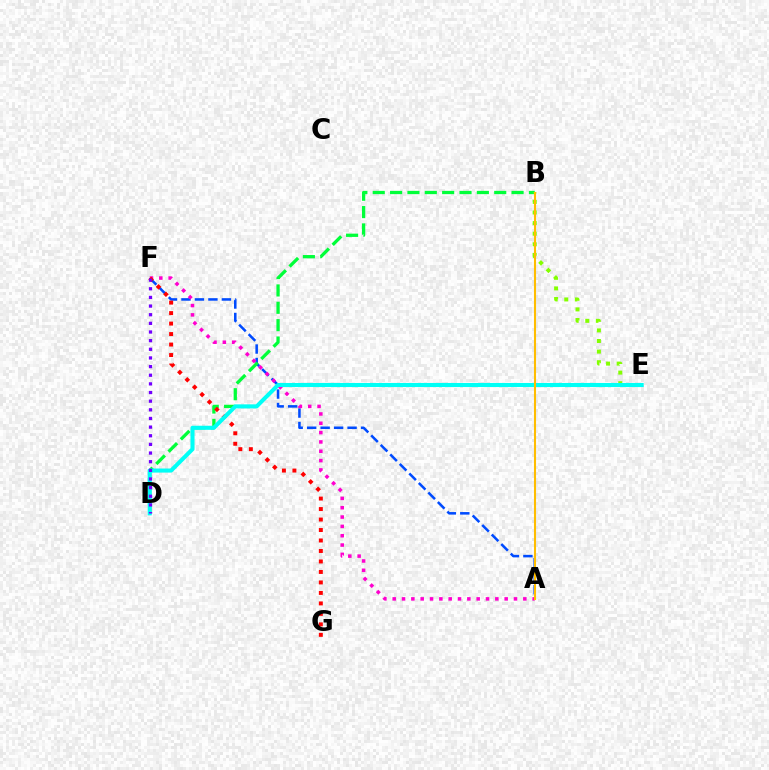{('A', 'F'): [{'color': '#004bff', 'line_style': 'dashed', 'thickness': 1.83}, {'color': '#ff00cf', 'line_style': 'dotted', 'thickness': 2.54}], ('B', 'D'): [{'color': '#00ff39', 'line_style': 'dashed', 'thickness': 2.36}], ('B', 'E'): [{'color': '#84ff00', 'line_style': 'dotted', 'thickness': 2.88}], ('F', 'G'): [{'color': '#ff0000', 'line_style': 'dotted', 'thickness': 2.85}], ('D', 'E'): [{'color': '#00fff6', 'line_style': 'solid', 'thickness': 2.93}], ('D', 'F'): [{'color': '#7200ff', 'line_style': 'dotted', 'thickness': 2.35}], ('A', 'B'): [{'color': '#ffbd00', 'line_style': 'solid', 'thickness': 1.5}]}